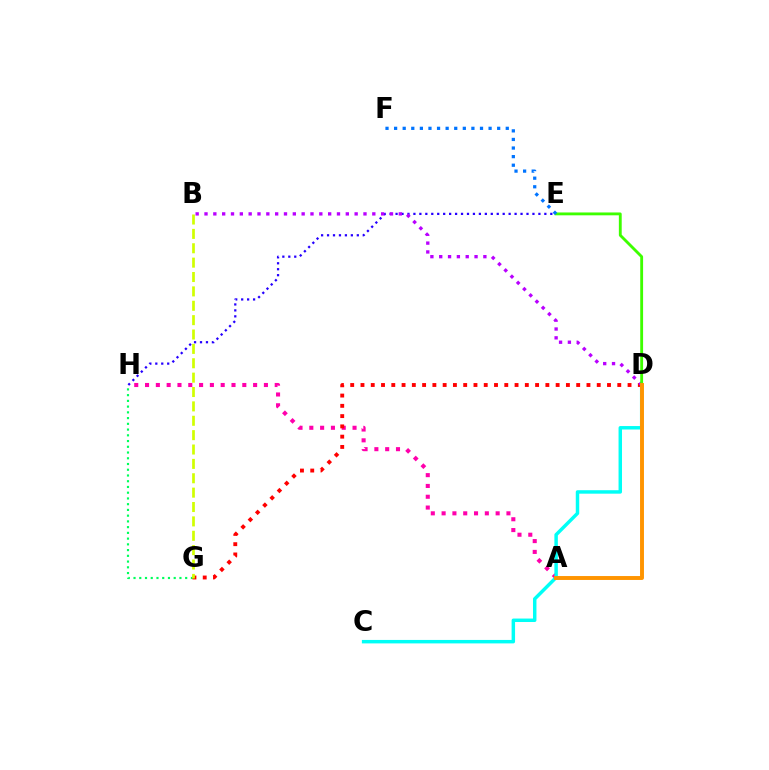{('G', 'H'): [{'color': '#00ff5c', 'line_style': 'dotted', 'thickness': 1.56}], ('A', 'H'): [{'color': '#ff00ac', 'line_style': 'dotted', 'thickness': 2.94}], ('D', 'G'): [{'color': '#ff0000', 'line_style': 'dotted', 'thickness': 2.79}], ('E', 'H'): [{'color': '#2500ff', 'line_style': 'dotted', 'thickness': 1.62}], ('B', 'D'): [{'color': '#b900ff', 'line_style': 'dotted', 'thickness': 2.4}], ('C', 'D'): [{'color': '#00fff6', 'line_style': 'solid', 'thickness': 2.49}], ('D', 'E'): [{'color': '#3dff00', 'line_style': 'solid', 'thickness': 2.05}], ('A', 'D'): [{'color': '#ff9400', 'line_style': 'solid', 'thickness': 2.82}], ('E', 'F'): [{'color': '#0074ff', 'line_style': 'dotted', 'thickness': 2.33}], ('B', 'G'): [{'color': '#d1ff00', 'line_style': 'dashed', 'thickness': 1.95}]}